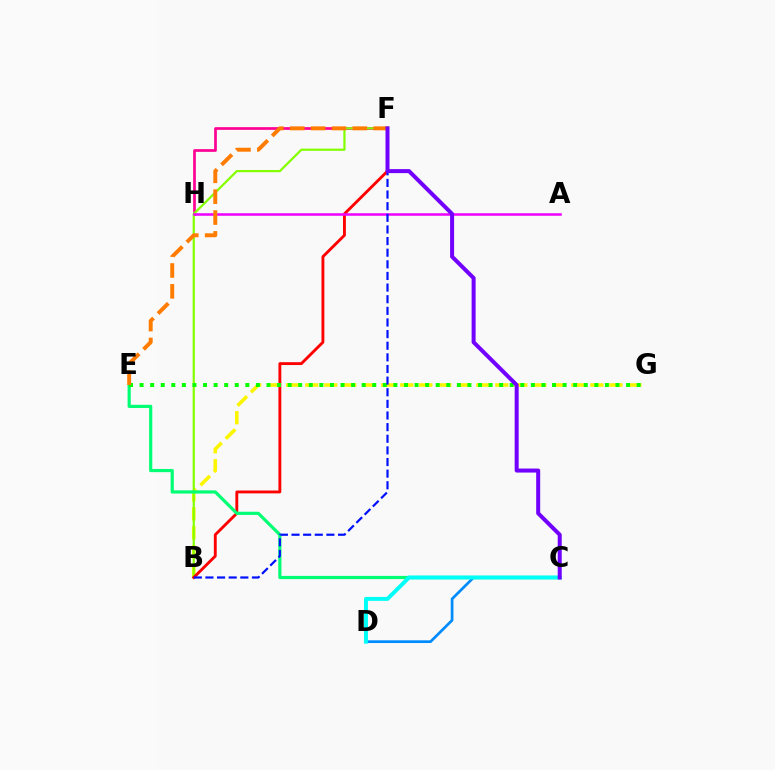{('F', 'H'): [{'color': '#ff0094', 'line_style': 'solid', 'thickness': 1.95}], ('C', 'D'): [{'color': '#008cff', 'line_style': 'solid', 'thickness': 1.95}, {'color': '#00fff6', 'line_style': 'solid', 'thickness': 2.84}], ('B', 'G'): [{'color': '#fcf500', 'line_style': 'dashed', 'thickness': 2.58}], ('B', 'F'): [{'color': '#84ff00', 'line_style': 'solid', 'thickness': 1.6}, {'color': '#ff0000', 'line_style': 'solid', 'thickness': 2.06}, {'color': '#0010ff', 'line_style': 'dashed', 'thickness': 1.58}], ('C', 'E'): [{'color': '#00ff74', 'line_style': 'solid', 'thickness': 2.29}], ('E', 'G'): [{'color': '#08ff00', 'line_style': 'dotted', 'thickness': 2.87}], ('A', 'H'): [{'color': '#ee00ff', 'line_style': 'solid', 'thickness': 1.82}], ('E', 'F'): [{'color': '#ff7c00', 'line_style': 'dashed', 'thickness': 2.83}], ('C', 'F'): [{'color': '#7200ff', 'line_style': 'solid', 'thickness': 2.88}]}